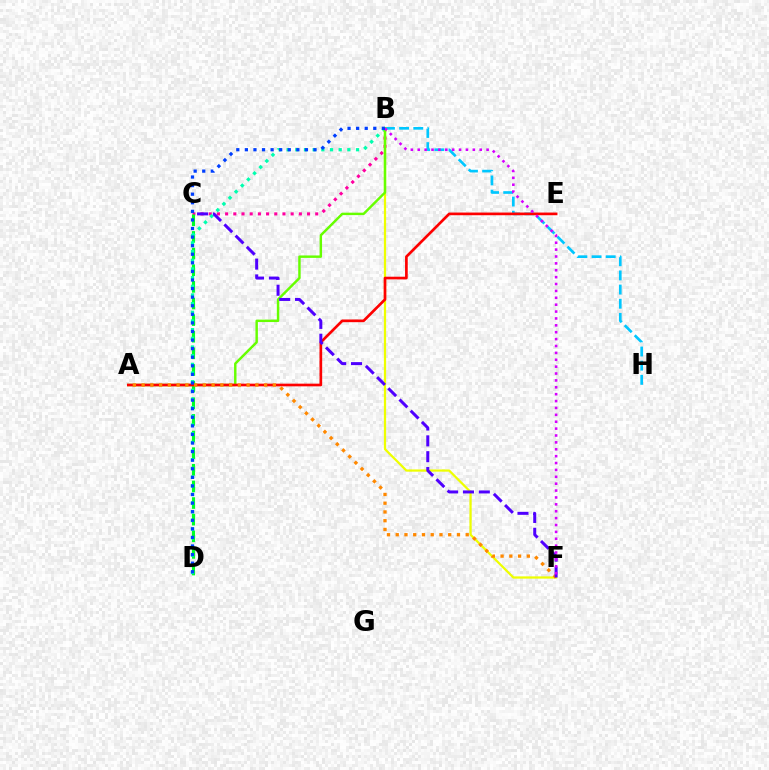{('B', 'C'): [{'color': '#ff00a0', 'line_style': 'dotted', 'thickness': 2.23}], ('C', 'D'): [{'color': '#00ff27', 'line_style': 'dashed', 'thickness': 2.26}], ('B', 'D'): [{'color': '#00ffaf', 'line_style': 'dotted', 'thickness': 2.36}, {'color': '#003fff', 'line_style': 'dotted', 'thickness': 2.33}], ('B', 'H'): [{'color': '#00c7ff', 'line_style': 'dashed', 'thickness': 1.92}], ('B', 'F'): [{'color': '#eeff00', 'line_style': 'solid', 'thickness': 1.61}, {'color': '#d600ff', 'line_style': 'dotted', 'thickness': 1.87}], ('A', 'B'): [{'color': '#66ff00', 'line_style': 'solid', 'thickness': 1.76}], ('A', 'E'): [{'color': '#ff0000', 'line_style': 'solid', 'thickness': 1.93}], ('A', 'F'): [{'color': '#ff8800', 'line_style': 'dotted', 'thickness': 2.38}], ('C', 'F'): [{'color': '#4f00ff', 'line_style': 'dashed', 'thickness': 2.15}]}